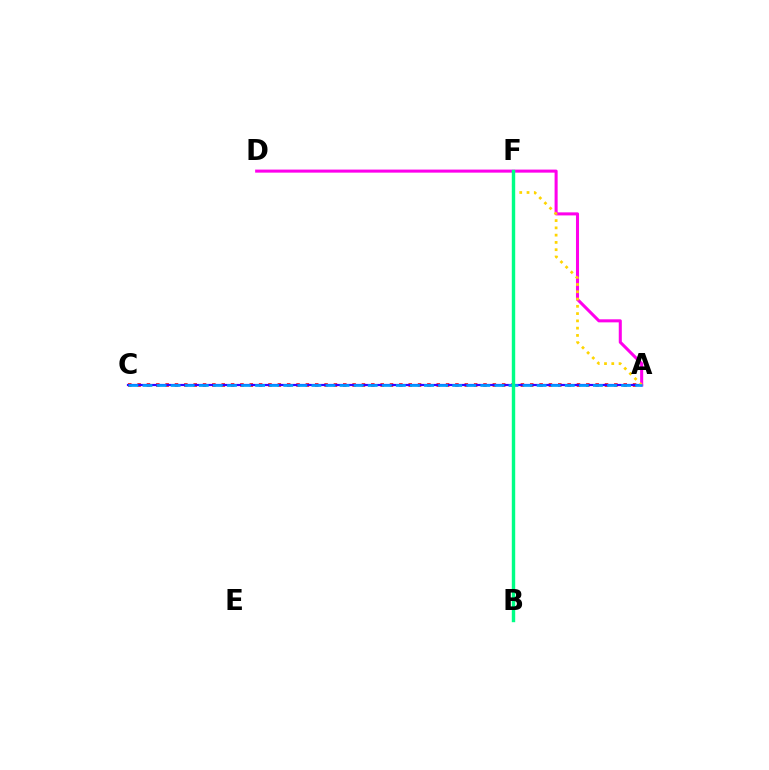{('B', 'F'): [{'color': '#4fff00', 'line_style': 'dashed', 'thickness': 2.06}, {'color': '#00ff86', 'line_style': 'solid', 'thickness': 2.45}], ('A', 'C'): [{'color': '#ff0000', 'line_style': 'dotted', 'thickness': 2.54}, {'color': '#3700ff', 'line_style': 'solid', 'thickness': 1.58}, {'color': '#009eff', 'line_style': 'dashed', 'thickness': 1.91}], ('A', 'D'): [{'color': '#ff00ed', 'line_style': 'solid', 'thickness': 2.2}], ('A', 'F'): [{'color': '#ffd500', 'line_style': 'dotted', 'thickness': 1.98}]}